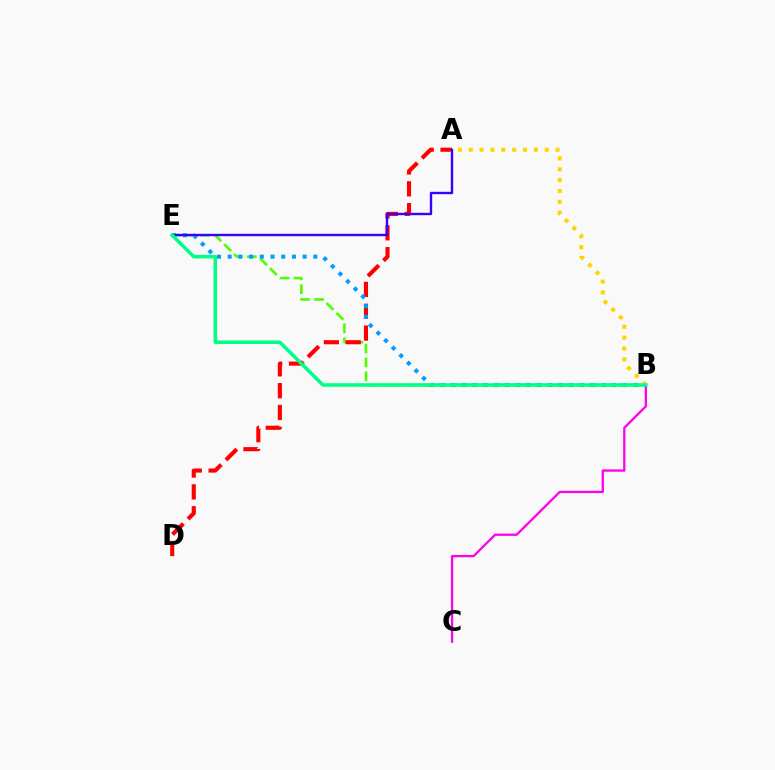{('B', 'E'): [{'color': '#4fff00', 'line_style': 'dashed', 'thickness': 1.89}, {'color': '#009eff', 'line_style': 'dotted', 'thickness': 2.91}, {'color': '#00ff86', 'line_style': 'solid', 'thickness': 2.54}], ('A', 'D'): [{'color': '#ff0000', 'line_style': 'dashed', 'thickness': 2.97}], ('B', 'C'): [{'color': '#ff00ed', 'line_style': 'solid', 'thickness': 1.65}], ('A', 'E'): [{'color': '#3700ff', 'line_style': 'solid', 'thickness': 1.71}], ('A', 'B'): [{'color': '#ffd500', 'line_style': 'dotted', 'thickness': 2.95}]}